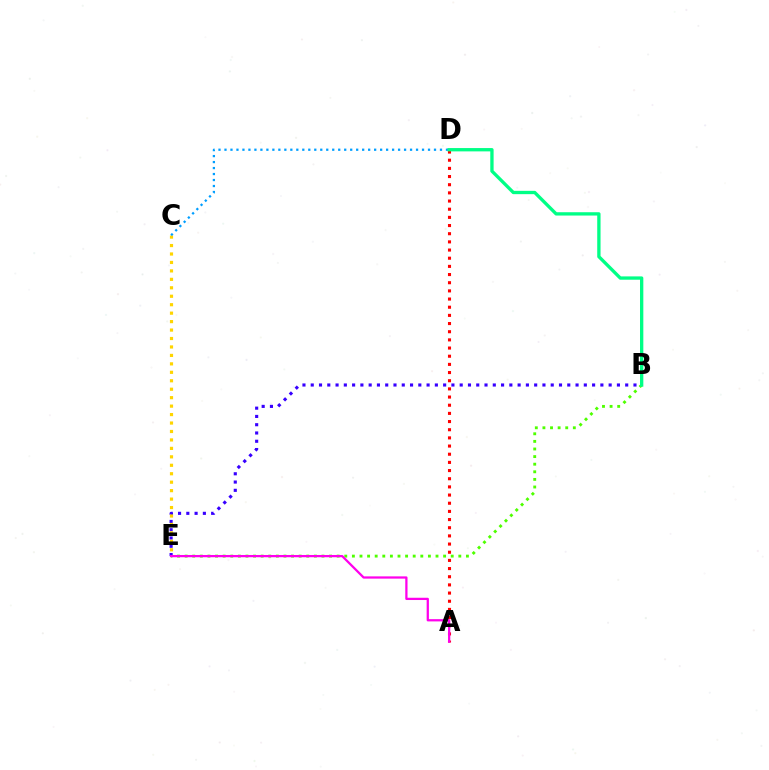{('B', 'E'): [{'color': '#4fff00', 'line_style': 'dotted', 'thickness': 2.07}, {'color': '#3700ff', 'line_style': 'dotted', 'thickness': 2.25}], ('A', 'D'): [{'color': '#ff0000', 'line_style': 'dotted', 'thickness': 2.22}], ('C', 'E'): [{'color': '#ffd500', 'line_style': 'dotted', 'thickness': 2.3}], ('A', 'E'): [{'color': '#ff00ed', 'line_style': 'solid', 'thickness': 1.63}], ('C', 'D'): [{'color': '#009eff', 'line_style': 'dotted', 'thickness': 1.63}], ('B', 'D'): [{'color': '#00ff86', 'line_style': 'solid', 'thickness': 2.39}]}